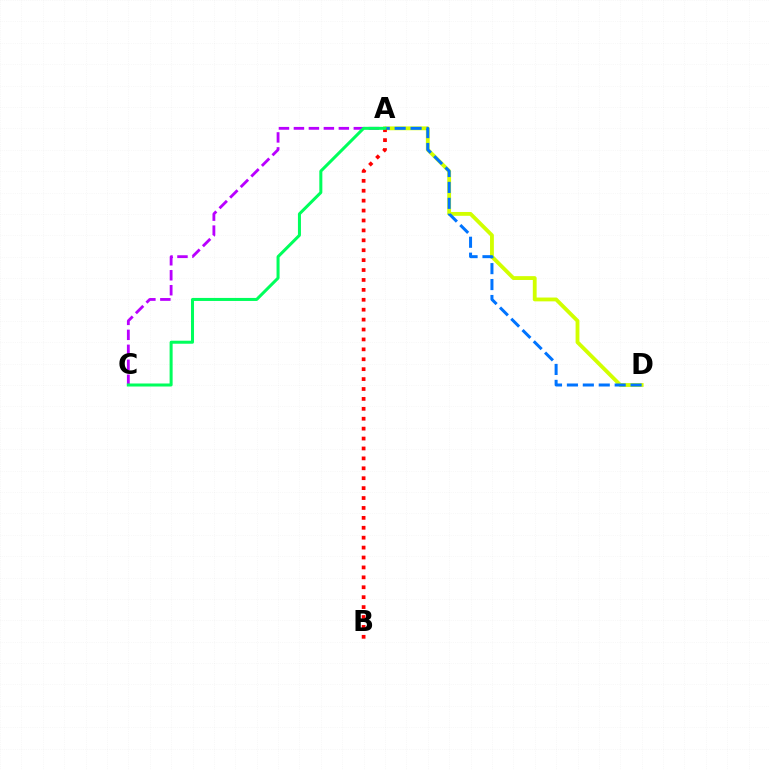{('A', 'D'): [{'color': '#d1ff00', 'line_style': 'solid', 'thickness': 2.76}, {'color': '#0074ff', 'line_style': 'dashed', 'thickness': 2.16}], ('A', 'B'): [{'color': '#ff0000', 'line_style': 'dotted', 'thickness': 2.69}], ('A', 'C'): [{'color': '#b900ff', 'line_style': 'dashed', 'thickness': 2.03}, {'color': '#00ff5c', 'line_style': 'solid', 'thickness': 2.18}]}